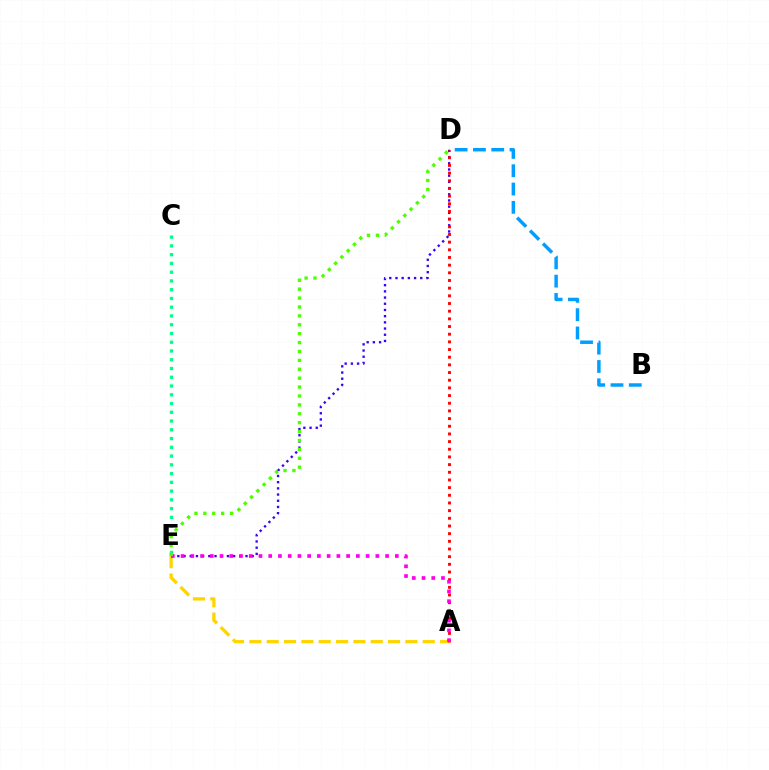{('A', 'E'): [{'color': '#ffd500', 'line_style': 'dashed', 'thickness': 2.36}, {'color': '#ff00ed', 'line_style': 'dotted', 'thickness': 2.65}], ('B', 'D'): [{'color': '#009eff', 'line_style': 'dashed', 'thickness': 2.49}], ('C', 'E'): [{'color': '#00ff86', 'line_style': 'dotted', 'thickness': 2.38}], ('D', 'E'): [{'color': '#3700ff', 'line_style': 'dotted', 'thickness': 1.68}, {'color': '#4fff00', 'line_style': 'dotted', 'thickness': 2.42}], ('A', 'D'): [{'color': '#ff0000', 'line_style': 'dotted', 'thickness': 2.08}]}